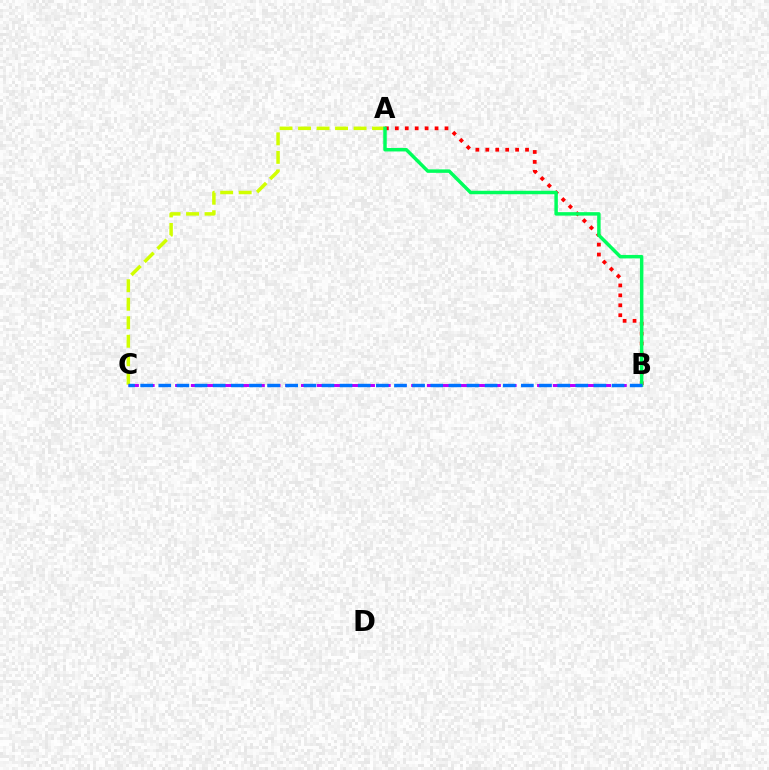{('A', 'C'): [{'color': '#d1ff00', 'line_style': 'dashed', 'thickness': 2.51}], ('A', 'B'): [{'color': '#ff0000', 'line_style': 'dotted', 'thickness': 2.7}, {'color': '#00ff5c', 'line_style': 'solid', 'thickness': 2.5}], ('B', 'C'): [{'color': '#b900ff', 'line_style': 'dashed', 'thickness': 2.14}, {'color': '#0074ff', 'line_style': 'dashed', 'thickness': 2.46}]}